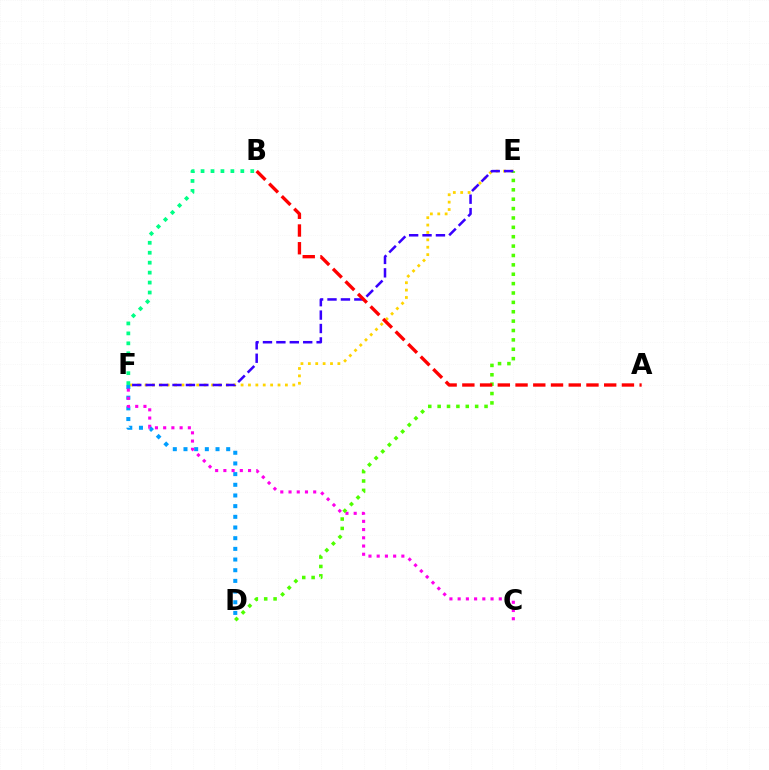{('E', 'F'): [{'color': '#ffd500', 'line_style': 'dotted', 'thickness': 2.01}, {'color': '#3700ff', 'line_style': 'dashed', 'thickness': 1.82}], ('D', 'F'): [{'color': '#009eff', 'line_style': 'dotted', 'thickness': 2.9}], ('C', 'F'): [{'color': '#ff00ed', 'line_style': 'dotted', 'thickness': 2.23}], ('D', 'E'): [{'color': '#4fff00', 'line_style': 'dotted', 'thickness': 2.55}], ('B', 'F'): [{'color': '#00ff86', 'line_style': 'dotted', 'thickness': 2.7}], ('A', 'B'): [{'color': '#ff0000', 'line_style': 'dashed', 'thickness': 2.41}]}